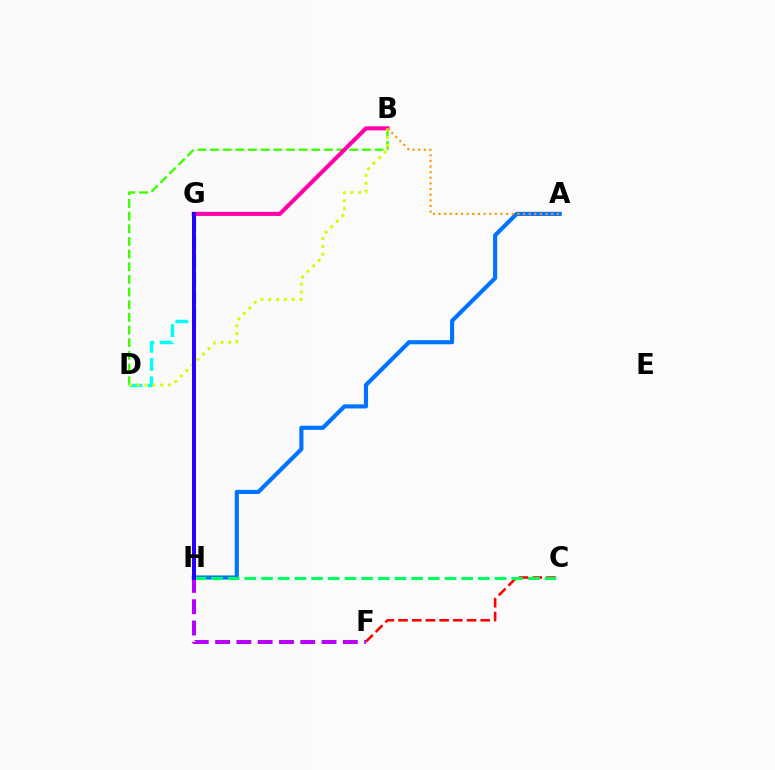{('D', 'G'): [{'color': '#00fff6', 'line_style': 'dashed', 'thickness': 2.49}], ('B', 'D'): [{'color': '#3dff00', 'line_style': 'dashed', 'thickness': 1.72}, {'color': '#d1ff00', 'line_style': 'dotted', 'thickness': 2.12}], ('C', 'F'): [{'color': '#ff0000', 'line_style': 'dashed', 'thickness': 1.86}], ('F', 'H'): [{'color': '#b900ff', 'line_style': 'dashed', 'thickness': 2.89}], ('A', 'H'): [{'color': '#0074ff', 'line_style': 'solid', 'thickness': 2.98}], ('B', 'G'): [{'color': '#ff00ac', 'line_style': 'solid', 'thickness': 2.94}], ('C', 'H'): [{'color': '#00ff5c', 'line_style': 'dashed', 'thickness': 2.27}], ('G', 'H'): [{'color': '#2500ff', 'line_style': 'solid', 'thickness': 2.87}], ('A', 'B'): [{'color': '#ff9400', 'line_style': 'dotted', 'thickness': 1.53}]}